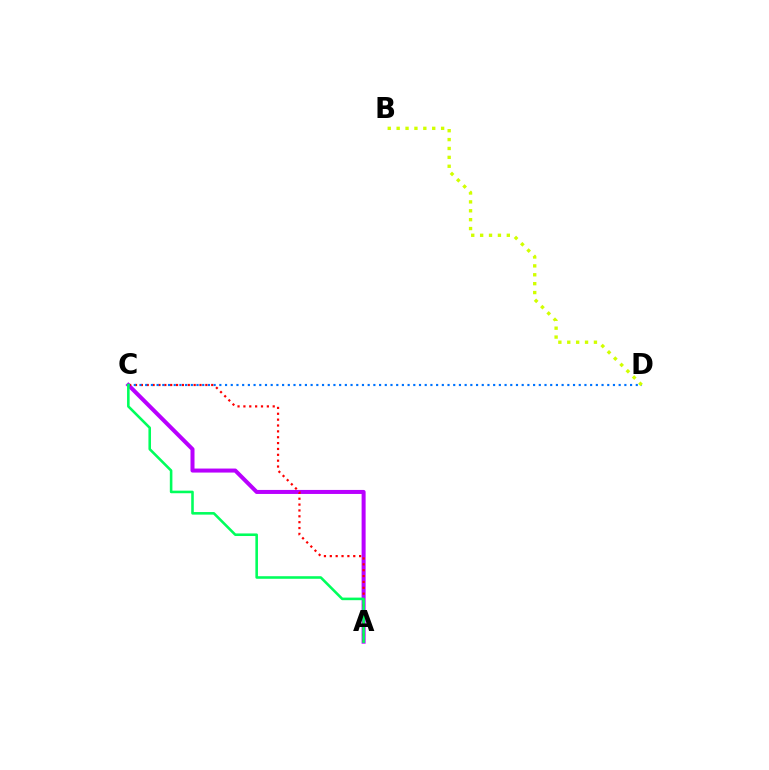{('A', 'C'): [{'color': '#b900ff', 'line_style': 'solid', 'thickness': 2.89}, {'color': '#ff0000', 'line_style': 'dotted', 'thickness': 1.59}, {'color': '#00ff5c', 'line_style': 'solid', 'thickness': 1.86}], ('C', 'D'): [{'color': '#0074ff', 'line_style': 'dotted', 'thickness': 1.55}], ('B', 'D'): [{'color': '#d1ff00', 'line_style': 'dotted', 'thickness': 2.42}]}